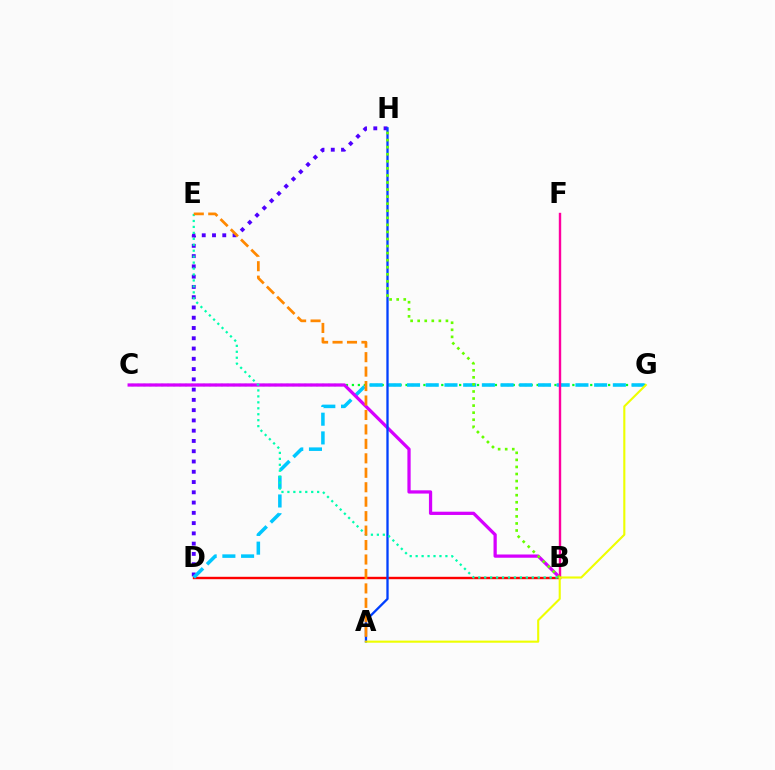{('D', 'H'): [{'color': '#4f00ff', 'line_style': 'dotted', 'thickness': 2.79}], ('B', 'D'): [{'color': '#ff0000', 'line_style': 'solid', 'thickness': 1.72}], ('C', 'G'): [{'color': '#00ff27', 'line_style': 'dotted', 'thickness': 1.62}], ('D', 'G'): [{'color': '#00c7ff', 'line_style': 'dashed', 'thickness': 2.54}], ('B', 'C'): [{'color': '#d600ff', 'line_style': 'solid', 'thickness': 2.34}], ('B', 'F'): [{'color': '#ff00a0', 'line_style': 'solid', 'thickness': 1.73}], ('A', 'H'): [{'color': '#003fff', 'line_style': 'solid', 'thickness': 1.66}], ('B', 'E'): [{'color': '#00ffaf', 'line_style': 'dotted', 'thickness': 1.62}], ('B', 'H'): [{'color': '#66ff00', 'line_style': 'dotted', 'thickness': 1.92}], ('A', 'G'): [{'color': '#eeff00', 'line_style': 'solid', 'thickness': 1.52}], ('A', 'E'): [{'color': '#ff8800', 'line_style': 'dashed', 'thickness': 1.96}]}